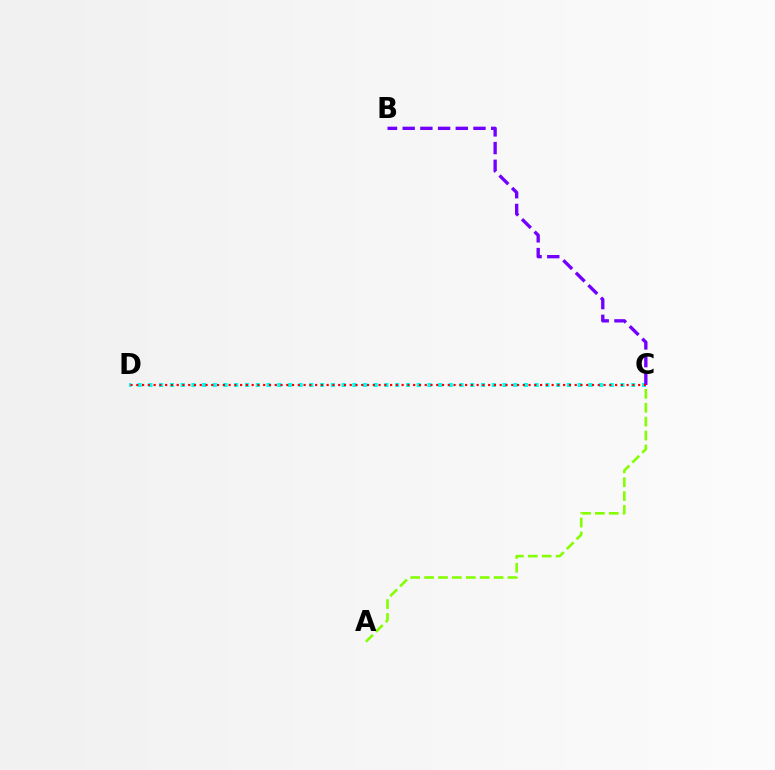{('C', 'D'): [{'color': '#00fff6', 'line_style': 'dotted', 'thickness': 2.92}, {'color': '#ff0000', 'line_style': 'dotted', 'thickness': 1.57}], ('B', 'C'): [{'color': '#7200ff', 'line_style': 'dashed', 'thickness': 2.4}], ('A', 'C'): [{'color': '#84ff00', 'line_style': 'dashed', 'thickness': 1.89}]}